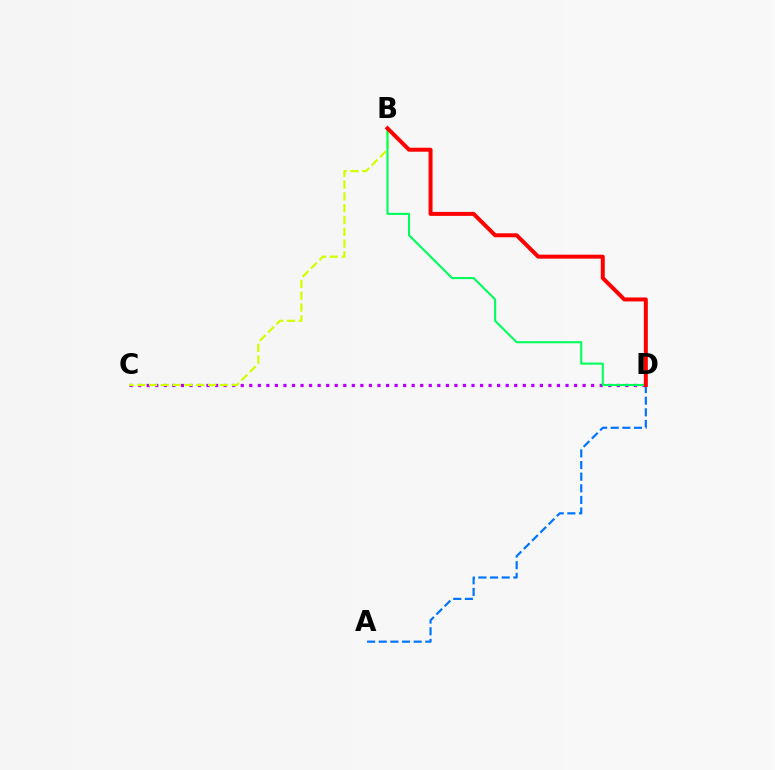{('A', 'D'): [{'color': '#0074ff', 'line_style': 'dashed', 'thickness': 1.58}], ('C', 'D'): [{'color': '#b900ff', 'line_style': 'dotted', 'thickness': 2.32}], ('B', 'C'): [{'color': '#d1ff00', 'line_style': 'dashed', 'thickness': 1.6}], ('B', 'D'): [{'color': '#00ff5c', 'line_style': 'solid', 'thickness': 1.51}, {'color': '#ff0000', 'line_style': 'solid', 'thickness': 2.87}]}